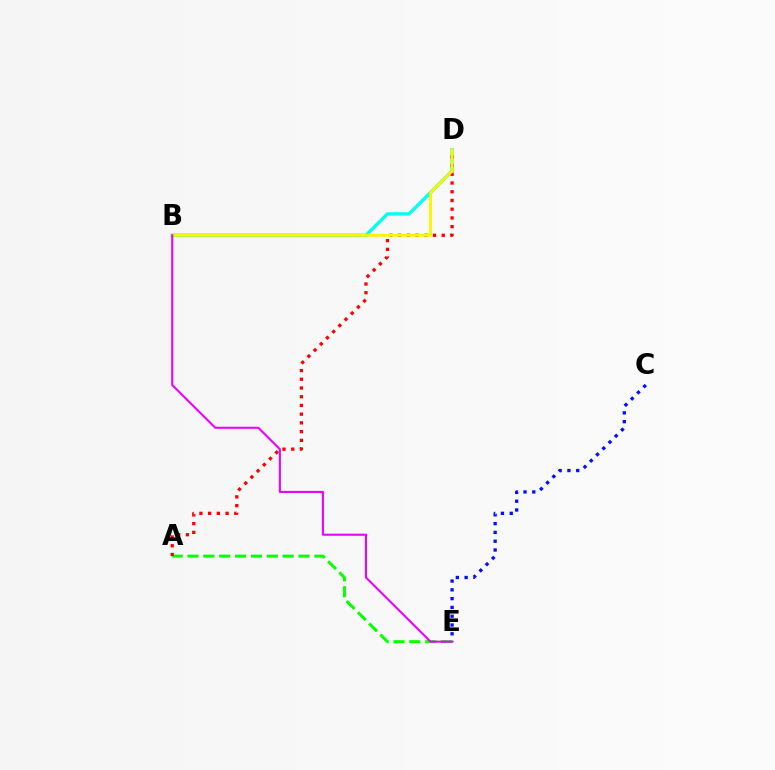{('B', 'D'): [{'color': '#00fff6', 'line_style': 'solid', 'thickness': 2.43}, {'color': '#fcf500', 'line_style': 'solid', 'thickness': 2.1}], ('A', 'E'): [{'color': '#08ff00', 'line_style': 'dashed', 'thickness': 2.15}], ('A', 'D'): [{'color': '#ff0000', 'line_style': 'dotted', 'thickness': 2.37}], ('C', 'E'): [{'color': '#0010ff', 'line_style': 'dotted', 'thickness': 2.39}], ('B', 'E'): [{'color': '#ee00ff', 'line_style': 'solid', 'thickness': 1.51}]}